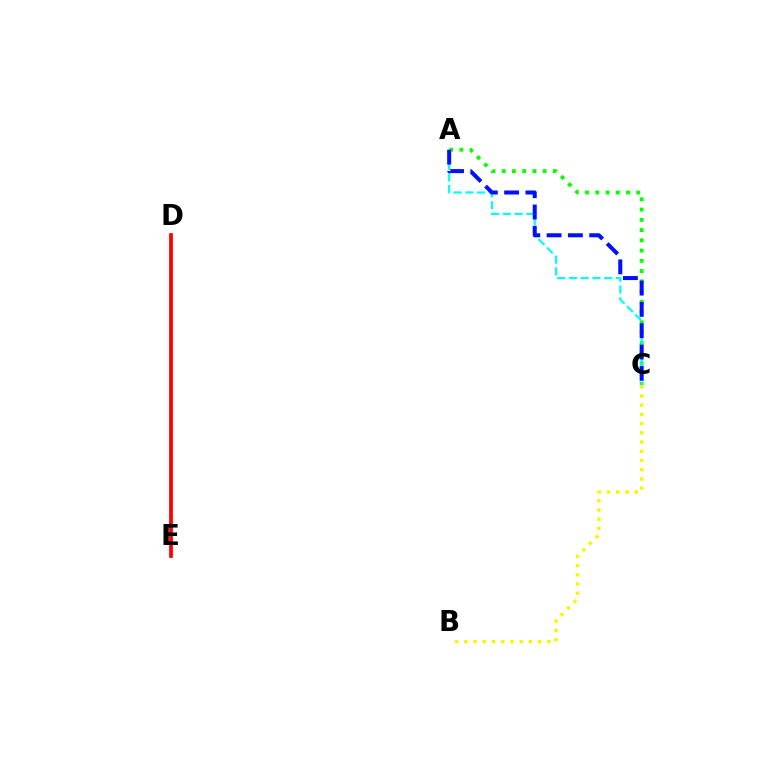{('A', 'C'): [{'color': '#08ff00', 'line_style': 'dotted', 'thickness': 2.78}, {'color': '#00fff6', 'line_style': 'dashed', 'thickness': 1.6}, {'color': '#0010ff', 'line_style': 'dashed', 'thickness': 2.9}], ('B', 'C'): [{'color': '#fcf500', 'line_style': 'dotted', 'thickness': 2.5}], ('D', 'E'): [{'color': '#ee00ff', 'line_style': 'dotted', 'thickness': 1.77}, {'color': '#ff0000', 'line_style': 'solid', 'thickness': 2.68}]}